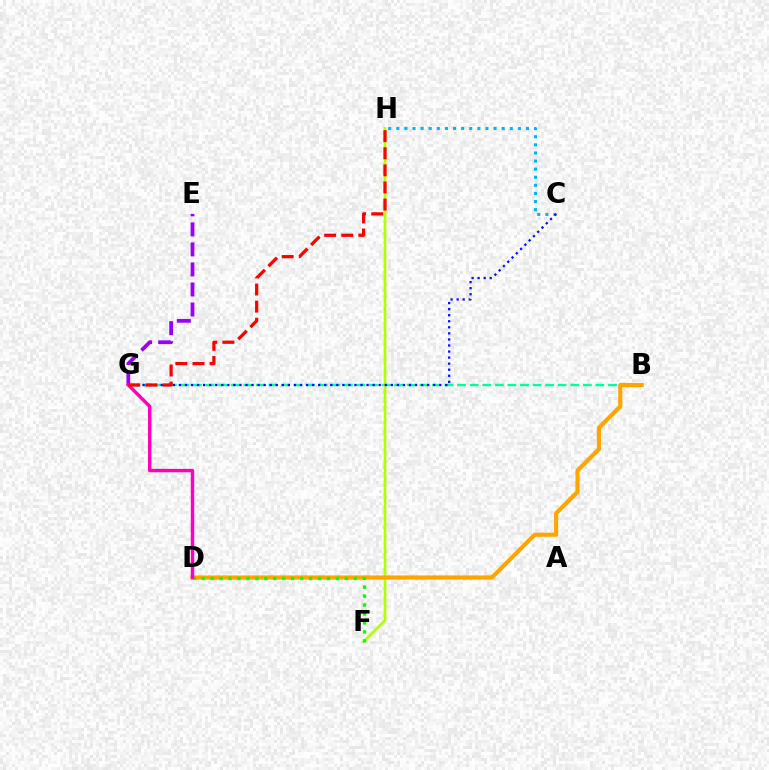{('C', 'H'): [{'color': '#00b5ff', 'line_style': 'dotted', 'thickness': 2.2}], ('B', 'G'): [{'color': '#00ff9d', 'line_style': 'dashed', 'thickness': 1.71}], ('F', 'H'): [{'color': '#b3ff00', 'line_style': 'solid', 'thickness': 1.95}], ('C', 'G'): [{'color': '#0010ff', 'line_style': 'dotted', 'thickness': 1.65}], ('E', 'G'): [{'color': '#9b00ff', 'line_style': 'dashed', 'thickness': 2.72}], ('B', 'D'): [{'color': '#ffa500', 'line_style': 'solid', 'thickness': 2.98}], ('D', 'F'): [{'color': '#08ff00', 'line_style': 'dotted', 'thickness': 2.43}], ('D', 'G'): [{'color': '#ff00bd', 'line_style': 'solid', 'thickness': 2.46}], ('G', 'H'): [{'color': '#ff0000', 'line_style': 'dashed', 'thickness': 2.32}]}